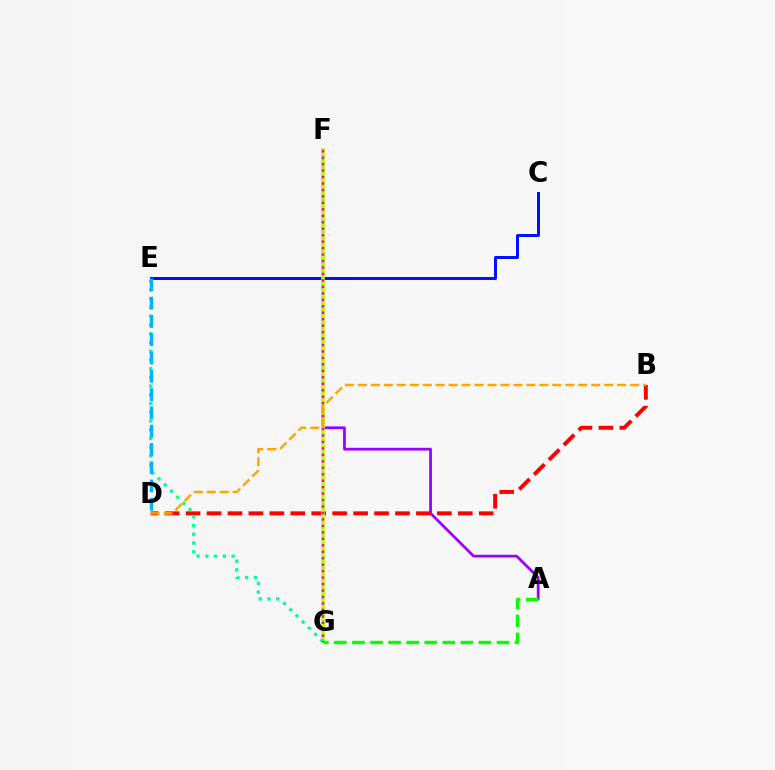{('A', 'F'): [{'color': '#9b00ff', 'line_style': 'solid', 'thickness': 1.98}], ('C', 'E'): [{'color': '#0010ff', 'line_style': 'solid', 'thickness': 2.14}], ('B', 'D'): [{'color': '#ff0000', 'line_style': 'dashed', 'thickness': 2.84}, {'color': '#ffa500', 'line_style': 'dashed', 'thickness': 1.76}], ('F', 'G'): [{'color': '#b3ff00', 'line_style': 'solid', 'thickness': 2.62}, {'color': '#ff00bd', 'line_style': 'dotted', 'thickness': 1.76}], ('E', 'G'): [{'color': '#00ff9d', 'line_style': 'dotted', 'thickness': 2.37}], ('A', 'G'): [{'color': '#08ff00', 'line_style': 'dashed', 'thickness': 2.45}], ('D', 'E'): [{'color': '#00b5ff', 'line_style': 'dashed', 'thickness': 2.48}]}